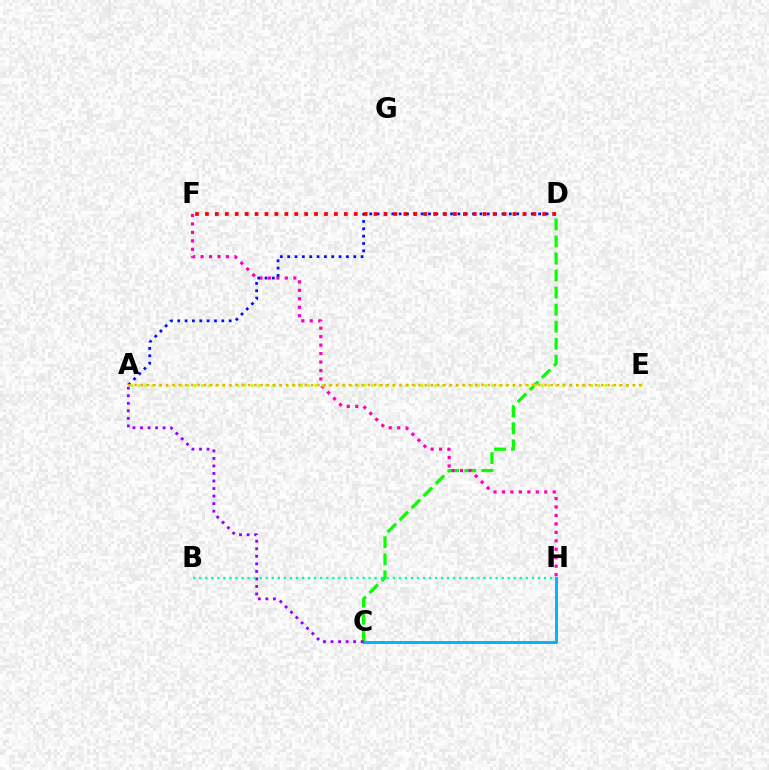{('C', 'D'): [{'color': '#08ff00', 'line_style': 'dashed', 'thickness': 2.32}], ('C', 'H'): [{'color': '#00b5ff', 'line_style': 'solid', 'thickness': 2.12}], ('F', 'H'): [{'color': '#ff00bd', 'line_style': 'dotted', 'thickness': 2.3}], ('A', 'C'): [{'color': '#9b00ff', 'line_style': 'dotted', 'thickness': 2.05}], ('A', 'D'): [{'color': '#0010ff', 'line_style': 'dotted', 'thickness': 2.0}], ('A', 'E'): [{'color': '#b3ff00', 'line_style': 'dotted', 'thickness': 1.92}, {'color': '#ffa500', 'line_style': 'dotted', 'thickness': 1.71}], ('B', 'H'): [{'color': '#00ff9d', 'line_style': 'dotted', 'thickness': 1.64}], ('D', 'F'): [{'color': '#ff0000', 'line_style': 'dotted', 'thickness': 2.7}]}